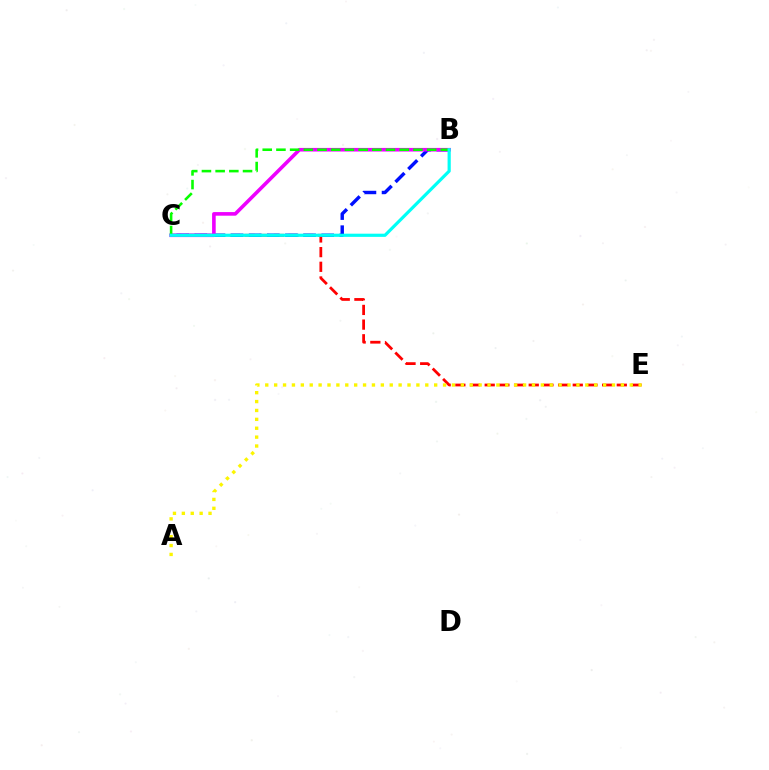{('C', 'E'): [{'color': '#ff0000', 'line_style': 'dashed', 'thickness': 1.99}], ('B', 'C'): [{'color': '#0010ff', 'line_style': 'dashed', 'thickness': 2.46}, {'color': '#ee00ff', 'line_style': 'solid', 'thickness': 2.6}, {'color': '#08ff00', 'line_style': 'dashed', 'thickness': 1.86}, {'color': '#00fff6', 'line_style': 'solid', 'thickness': 2.29}], ('A', 'E'): [{'color': '#fcf500', 'line_style': 'dotted', 'thickness': 2.42}]}